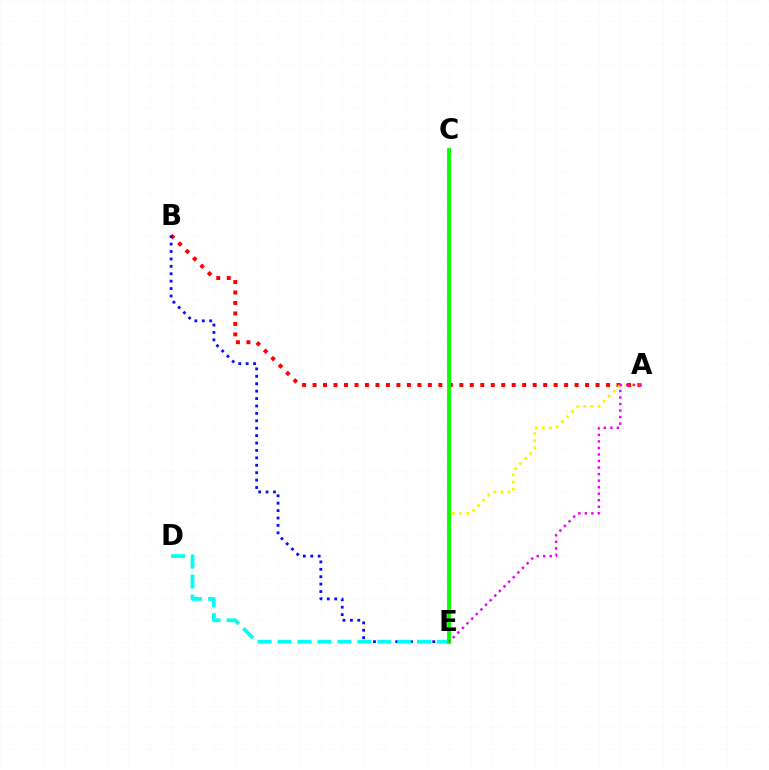{('A', 'B'): [{'color': '#ff0000', 'line_style': 'dotted', 'thickness': 2.85}], ('B', 'E'): [{'color': '#0010ff', 'line_style': 'dotted', 'thickness': 2.01}], ('A', 'E'): [{'color': '#fcf500', 'line_style': 'dotted', 'thickness': 1.95}, {'color': '#ee00ff', 'line_style': 'dotted', 'thickness': 1.77}], ('D', 'E'): [{'color': '#00fff6', 'line_style': 'dashed', 'thickness': 2.71}], ('C', 'E'): [{'color': '#08ff00', 'line_style': 'solid', 'thickness': 2.78}]}